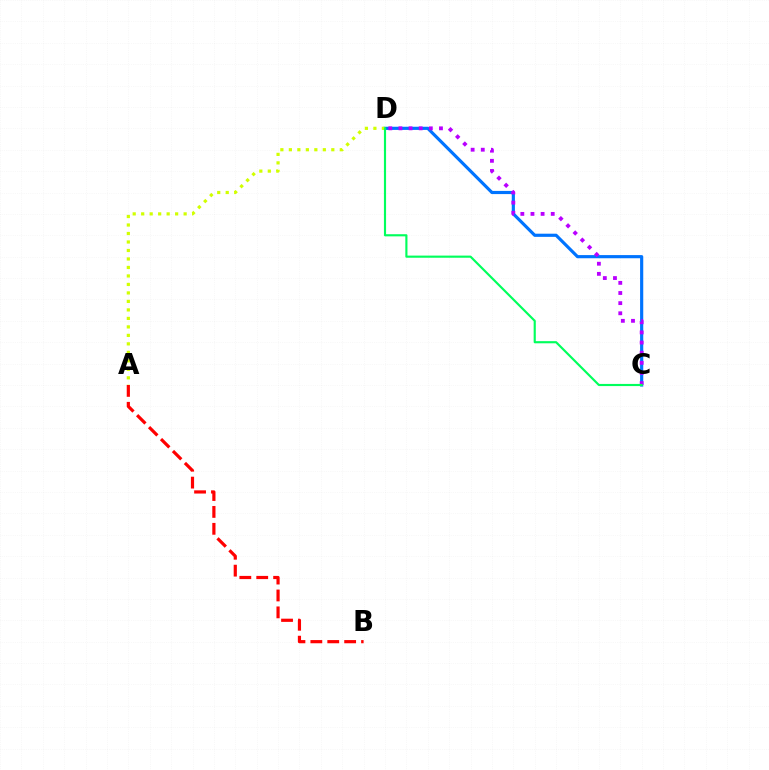{('C', 'D'): [{'color': '#0074ff', 'line_style': 'solid', 'thickness': 2.28}, {'color': '#b900ff', 'line_style': 'dotted', 'thickness': 2.75}, {'color': '#00ff5c', 'line_style': 'solid', 'thickness': 1.54}], ('A', 'B'): [{'color': '#ff0000', 'line_style': 'dashed', 'thickness': 2.3}], ('A', 'D'): [{'color': '#d1ff00', 'line_style': 'dotted', 'thickness': 2.31}]}